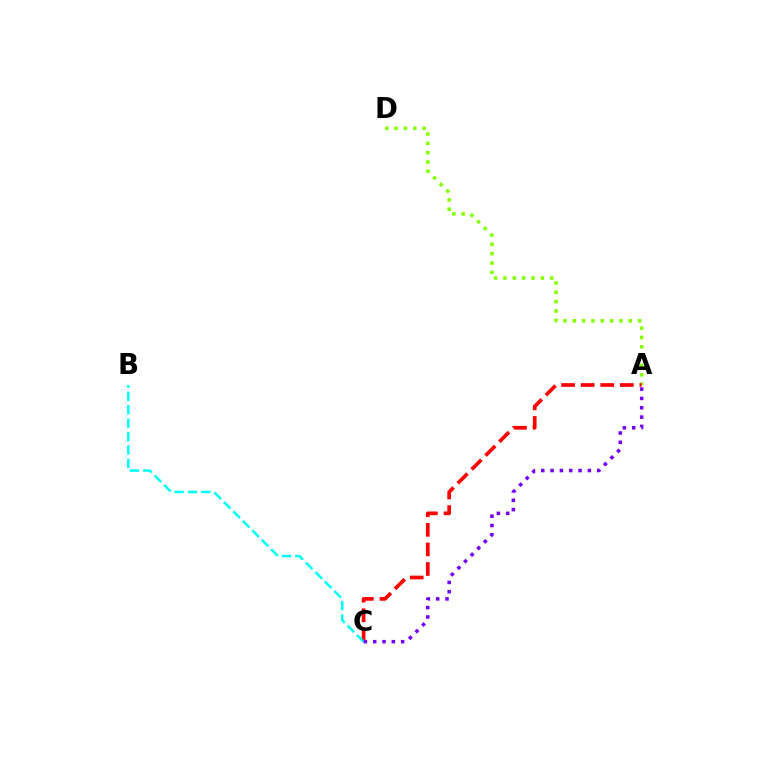{('A', 'D'): [{'color': '#84ff00', 'line_style': 'dotted', 'thickness': 2.54}], ('A', 'C'): [{'color': '#ff0000', 'line_style': 'dashed', 'thickness': 2.66}, {'color': '#7200ff', 'line_style': 'dotted', 'thickness': 2.53}], ('B', 'C'): [{'color': '#00fff6', 'line_style': 'dashed', 'thickness': 1.82}]}